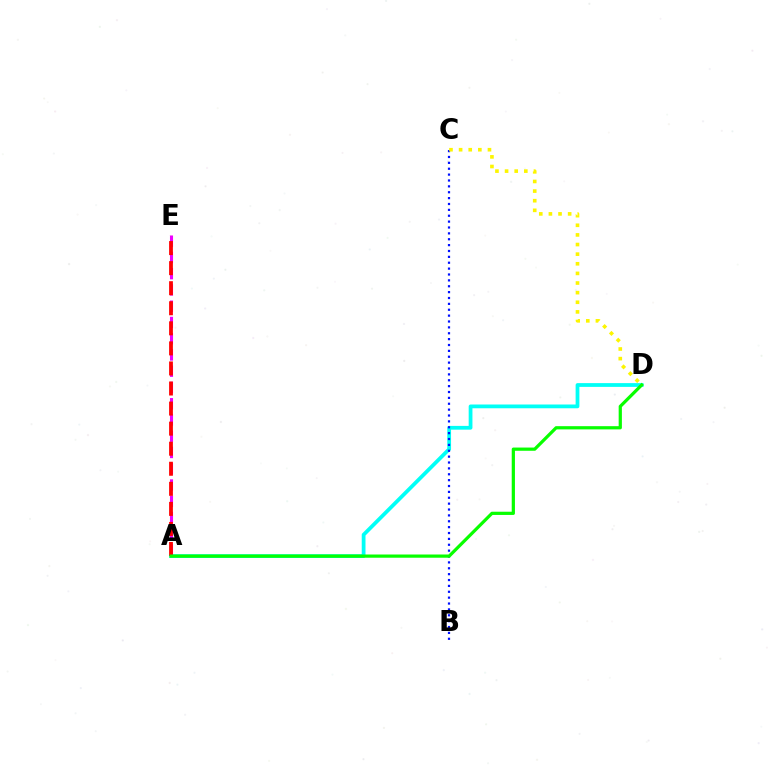{('A', 'D'): [{'color': '#00fff6', 'line_style': 'solid', 'thickness': 2.71}, {'color': '#08ff00', 'line_style': 'solid', 'thickness': 2.32}], ('B', 'C'): [{'color': '#0010ff', 'line_style': 'dotted', 'thickness': 1.6}], ('A', 'E'): [{'color': '#ee00ff', 'line_style': 'dashed', 'thickness': 2.21}, {'color': '#ff0000', 'line_style': 'dashed', 'thickness': 2.73}], ('C', 'D'): [{'color': '#fcf500', 'line_style': 'dotted', 'thickness': 2.61}]}